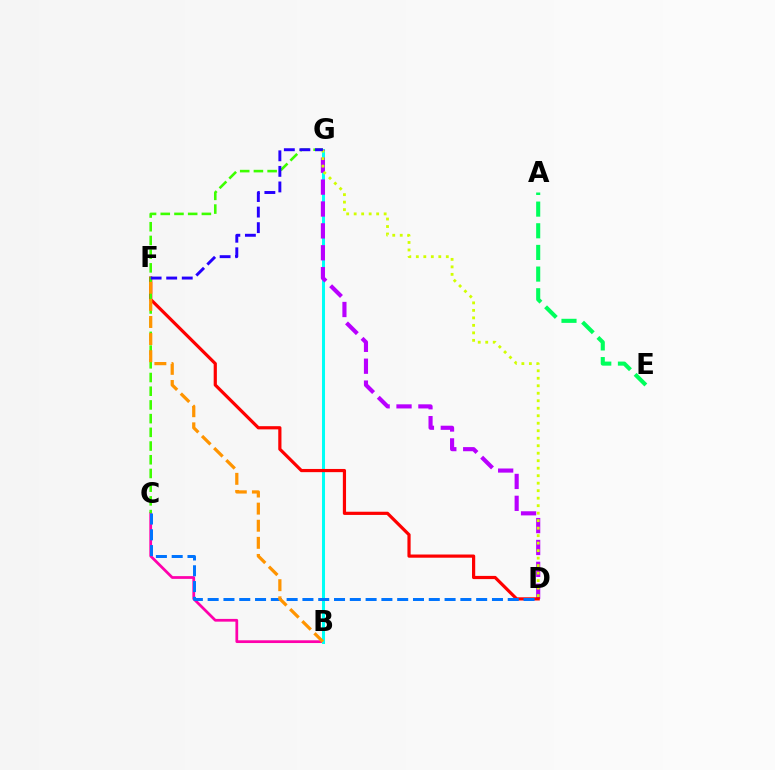{('B', 'C'): [{'color': '#ff00ac', 'line_style': 'solid', 'thickness': 1.98}], ('B', 'G'): [{'color': '#00fff6', 'line_style': 'solid', 'thickness': 2.18}], ('D', 'G'): [{'color': '#b900ff', 'line_style': 'dashed', 'thickness': 2.97}, {'color': '#d1ff00', 'line_style': 'dotted', 'thickness': 2.04}], ('D', 'F'): [{'color': '#ff0000', 'line_style': 'solid', 'thickness': 2.3}], ('C', 'G'): [{'color': '#3dff00', 'line_style': 'dashed', 'thickness': 1.86}], ('C', 'D'): [{'color': '#0074ff', 'line_style': 'dashed', 'thickness': 2.15}], ('A', 'E'): [{'color': '#00ff5c', 'line_style': 'dashed', 'thickness': 2.94}], ('B', 'F'): [{'color': '#ff9400', 'line_style': 'dashed', 'thickness': 2.32}], ('F', 'G'): [{'color': '#2500ff', 'line_style': 'dashed', 'thickness': 2.11}]}